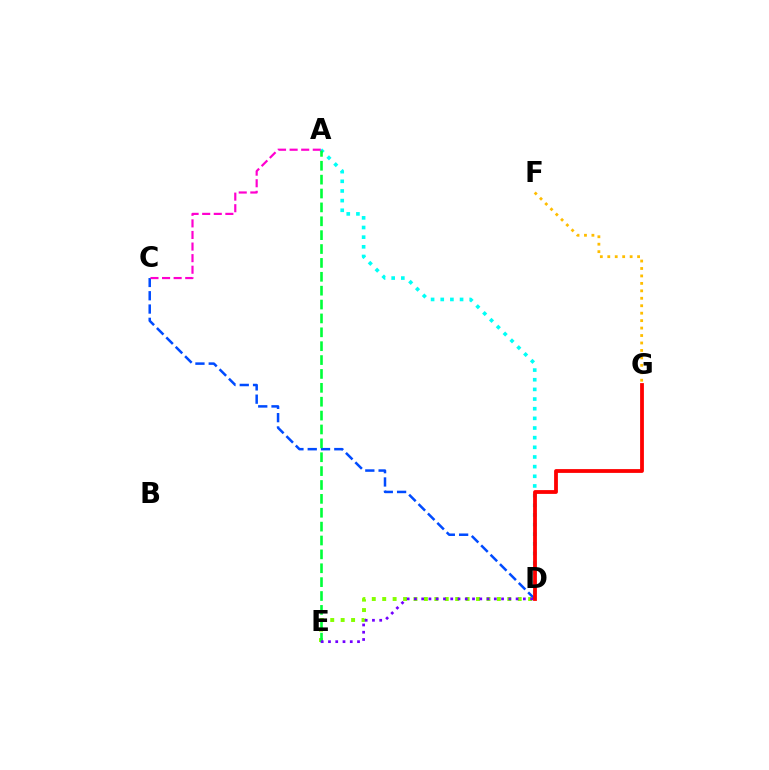{('A', 'D'): [{'color': '#00fff6', 'line_style': 'dotted', 'thickness': 2.62}], ('C', 'D'): [{'color': '#004bff', 'line_style': 'dashed', 'thickness': 1.81}], ('D', 'E'): [{'color': '#84ff00', 'line_style': 'dotted', 'thickness': 2.83}, {'color': '#7200ff', 'line_style': 'dotted', 'thickness': 1.97}], ('A', 'E'): [{'color': '#00ff39', 'line_style': 'dashed', 'thickness': 1.89}], ('D', 'G'): [{'color': '#ff0000', 'line_style': 'solid', 'thickness': 2.74}], ('F', 'G'): [{'color': '#ffbd00', 'line_style': 'dotted', 'thickness': 2.02}], ('A', 'C'): [{'color': '#ff00cf', 'line_style': 'dashed', 'thickness': 1.57}]}